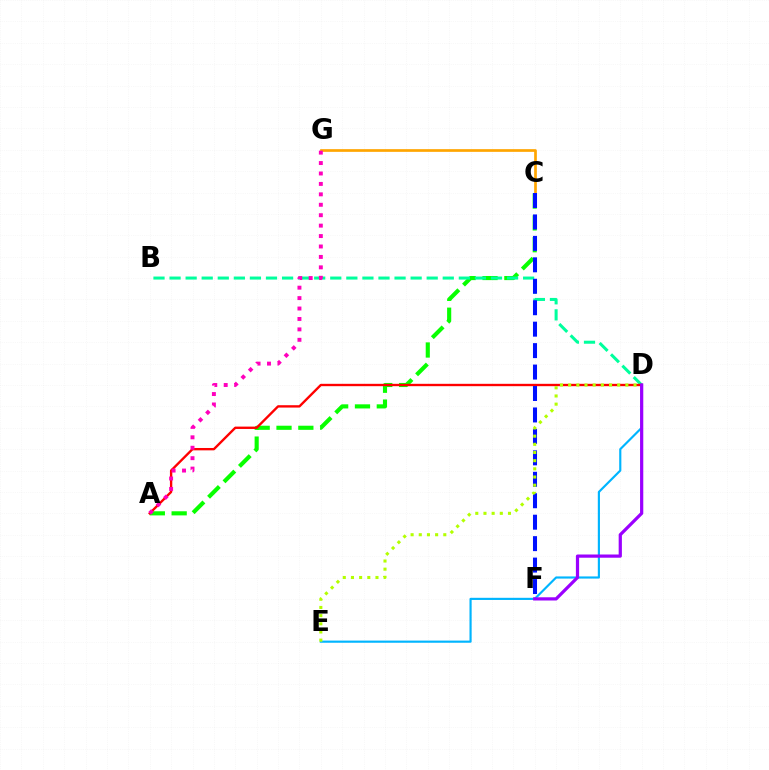{('A', 'C'): [{'color': '#08ff00', 'line_style': 'dashed', 'thickness': 2.97}], ('D', 'E'): [{'color': '#00b5ff', 'line_style': 'solid', 'thickness': 1.55}, {'color': '#b3ff00', 'line_style': 'dotted', 'thickness': 2.22}], ('C', 'G'): [{'color': '#ffa500', 'line_style': 'solid', 'thickness': 1.94}], ('B', 'D'): [{'color': '#00ff9d', 'line_style': 'dashed', 'thickness': 2.18}], ('A', 'D'): [{'color': '#ff0000', 'line_style': 'solid', 'thickness': 1.7}], ('D', 'F'): [{'color': '#9b00ff', 'line_style': 'solid', 'thickness': 2.32}], ('C', 'F'): [{'color': '#0010ff', 'line_style': 'dashed', 'thickness': 2.91}], ('A', 'G'): [{'color': '#ff00bd', 'line_style': 'dotted', 'thickness': 2.83}]}